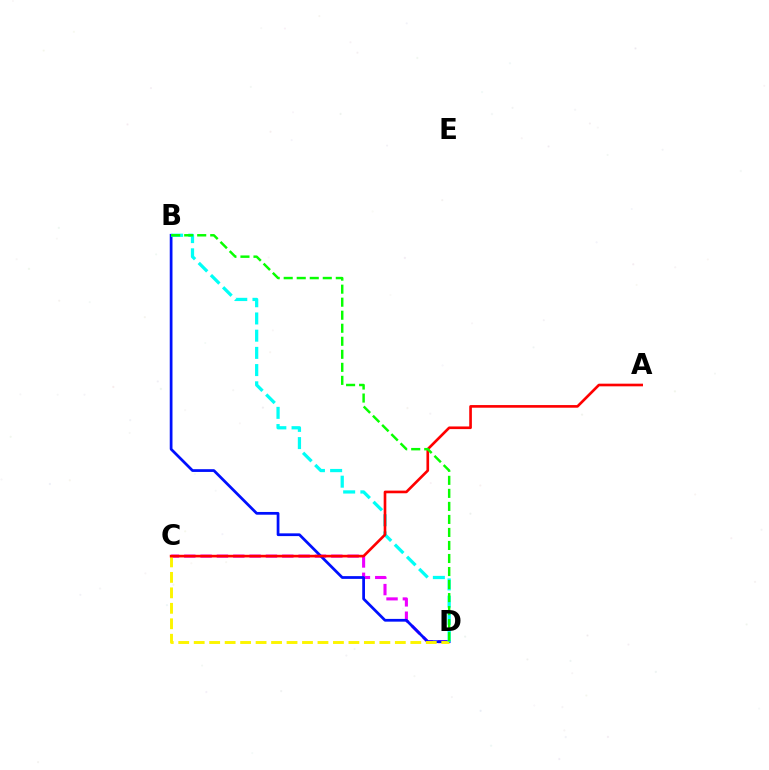{('C', 'D'): [{'color': '#ee00ff', 'line_style': 'dashed', 'thickness': 2.22}, {'color': '#fcf500', 'line_style': 'dashed', 'thickness': 2.1}], ('B', 'D'): [{'color': '#0010ff', 'line_style': 'solid', 'thickness': 1.98}, {'color': '#00fff6', 'line_style': 'dashed', 'thickness': 2.34}, {'color': '#08ff00', 'line_style': 'dashed', 'thickness': 1.77}], ('A', 'C'): [{'color': '#ff0000', 'line_style': 'solid', 'thickness': 1.91}]}